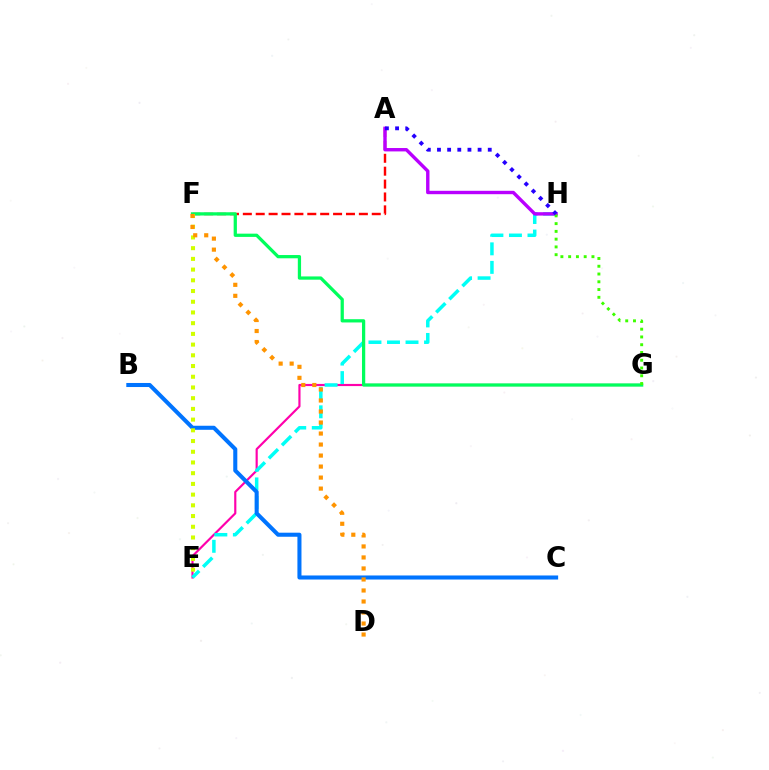{('E', 'G'): [{'color': '#ff00ac', 'line_style': 'solid', 'thickness': 1.56}], ('A', 'F'): [{'color': '#ff0000', 'line_style': 'dashed', 'thickness': 1.75}], ('E', 'H'): [{'color': '#00fff6', 'line_style': 'dashed', 'thickness': 2.52}], ('F', 'G'): [{'color': '#00ff5c', 'line_style': 'solid', 'thickness': 2.34}], ('B', 'C'): [{'color': '#0074ff', 'line_style': 'solid', 'thickness': 2.92}], ('E', 'F'): [{'color': '#d1ff00', 'line_style': 'dotted', 'thickness': 2.91}], ('A', 'H'): [{'color': '#b900ff', 'line_style': 'solid', 'thickness': 2.44}, {'color': '#2500ff', 'line_style': 'dotted', 'thickness': 2.76}], ('D', 'F'): [{'color': '#ff9400', 'line_style': 'dotted', 'thickness': 2.99}], ('G', 'H'): [{'color': '#3dff00', 'line_style': 'dotted', 'thickness': 2.11}]}